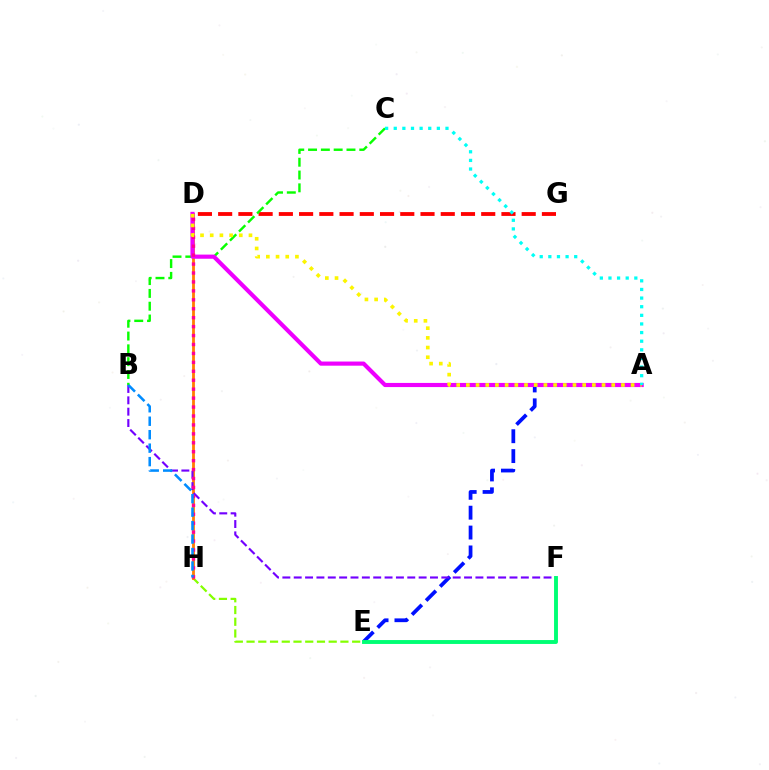{('E', 'H'): [{'color': '#84ff00', 'line_style': 'dashed', 'thickness': 1.59}], ('D', 'G'): [{'color': '#ff0000', 'line_style': 'dashed', 'thickness': 2.75}], ('B', 'C'): [{'color': '#08ff00', 'line_style': 'dashed', 'thickness': 1.74}], ('D', 'H'): [{'color': '#ff7c00', 'line_style': 'solid', 'thickness': 2.01}, {'color': '#ff0094', 'line_style': 'dotted', 'thickness': 2.43}], ('A', 'E'): [{'color': '#0010ff', 'line_style': 'dashed', 'thickness': 2.7}], ('A', 'D'): [{'color': '#ee00ff', 'line_style': 'solid', 'thickness': 2.98}, {'color': '#fcf500', 'line_style': 'dotted', 'thickness': 2.63}], ('B', 'F'): [{'color': '#7200ff', 'line_style': 'dashed', 'thickness': 1.54}], ('A', 'C'): [{'color': '#00fff6', 'line_style': 'dotted', 'thickness': 2.34}], ('B', 'H'): [{'color': '#008cff', 'line_style': 'dashed', 'thickness': 1.83}], ('E', 'F'): [{'color': '#00ff74', 'line_style': 'solid', 'thickness': 2.81}]}